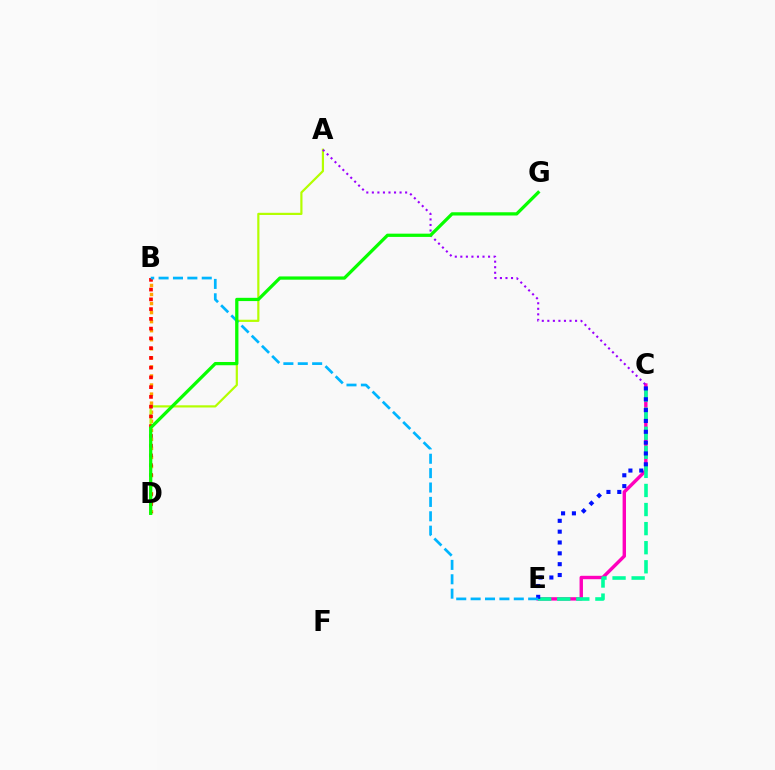{('B', 'D'): [{'color': '#ffa500', 'line_style': 'dotted', 'thickness': 2.46}, {'color': '#ff0000', 'line_style': 'dotted', 'thickness': 2.65}], ('C', 'E'): [{'color': '#ff00bd', 'line_style': 'solid', 'thickness': 2.45}, {'color': '#00ff9d', 'line_style': 'dashed', 'thickness': 2.59}, {'color': '#0010ff', 'line_style': 'dotted', 'thickness': 2.94}], ('A', 'D'): [{'color': '#b3ff00', 'line_style': 'solid', 'thickness': 1.58}], ('B', 'E'): [{'color': '#00b5ff', 'line_style': 'dashed', 'thickness': 1.95}], ('A', 'C'): [{'color': '#9b00ff', 'line_style': 'dotted', 'thickness': 1.51}], ('D', 'G'): [{'color': '#08ff00', 'line_style': 'solid', 'thickness': 2.34}]}